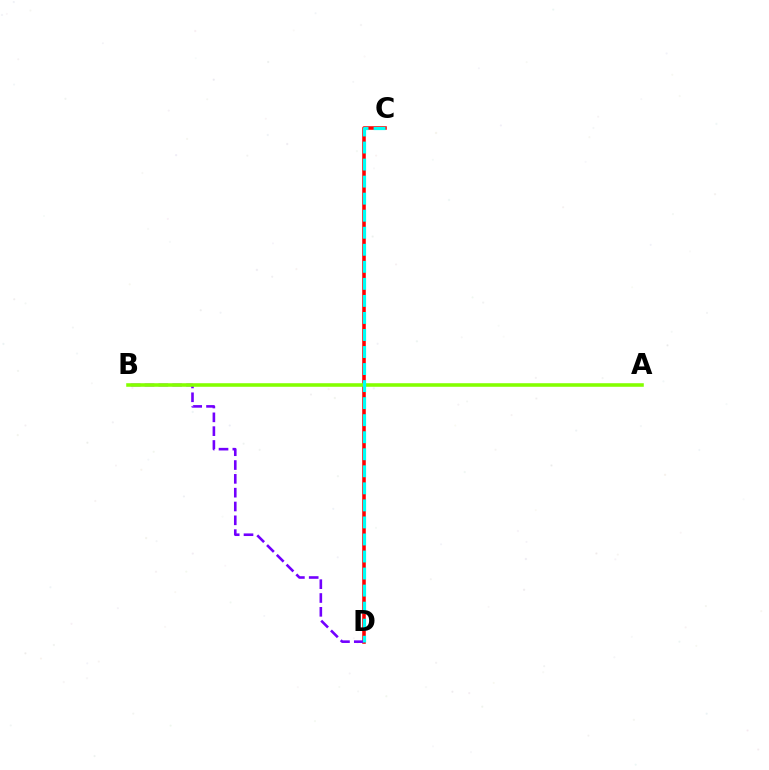{('C', 'D'): [{'color': '#ff0000', 'line_style': 'solid', 'thickness': 2.56}, {'color': '#00fff6', 'line_style': 'dashed', 'thickness': 2.31}], ('B', 'D'): [{'color': '#7200ff', 'line_style': 'dashed', 'thickness': 1.88}], ('A', 'B'): [{'color': '#84ff00', 'line_style': 'solid', 'thickness': 2.56}]}